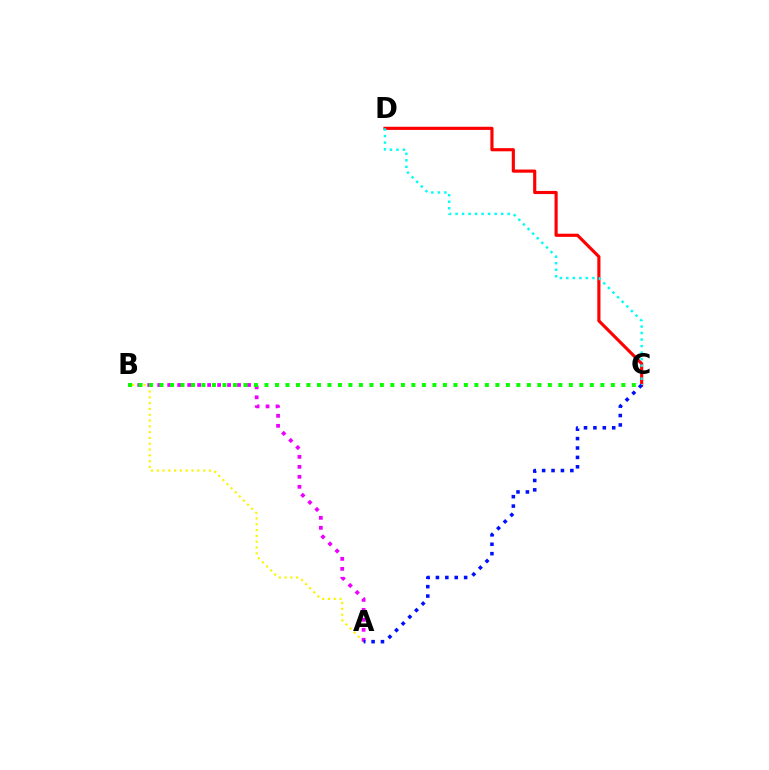{('C', 'D'): [{'color': '#ff0000', 'line_style': 'solid', 'thickness': 2.26}, {'color': '#00fff6', 'line_style': 'dotted', 'thickness': 1.77}], ('A', 'B'): [{'color': '#fcf500', 'line_style': 'dotted', 'thickness': 1.58}, {'color': '#ee00ff', 'line_style': 'dotted', 'thickness': 2.71}], ('A', 'C'): [{'color': '#0010ff', 'line_style': 'dotted', 'thickness': 2.56}], ('B', 'C'): [{'color': '#08ff00', 'line_style': 'dotted', 'thickness': 2.85}]}